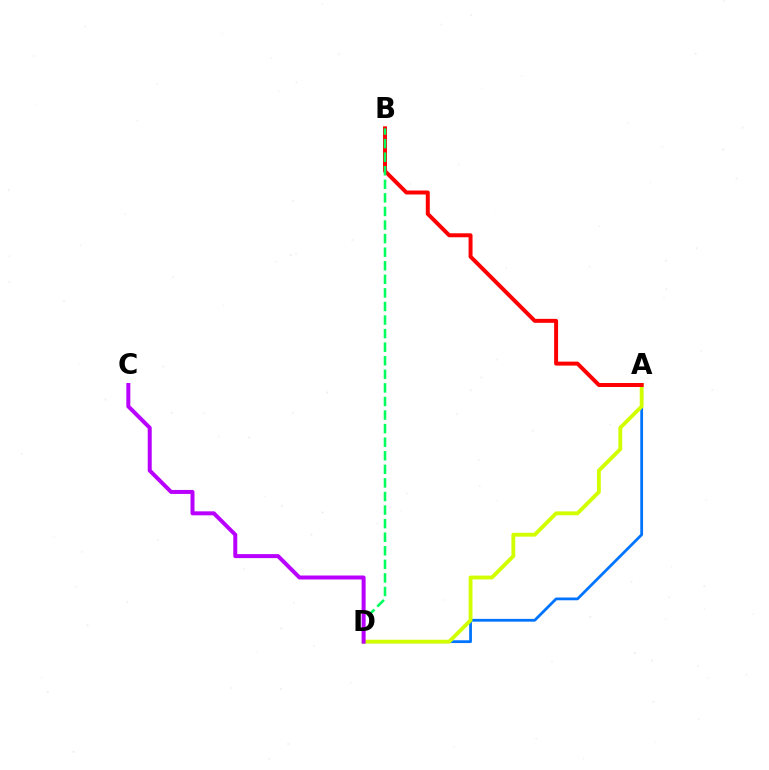{('A', 'D'): [{'color': '#0074ff', 'line_style': 'solid', 'thickness': 1.99}, {'color': '#d1ff00', 'line_style': 'solid', 'thickness': 2.77}], ('A', 'B'): [{'color': '#ff0000', 'line_style': 'solid', 'thickness': 2.86}], ('B', 'D'): [{'color': '#00ff5c', 'line_style': 'dashed', 'thickness': 1.84}], ('C', 'D'): [{'color': '#b900ff', 'line_style': 'solid', 'thickness': 2.87}]}